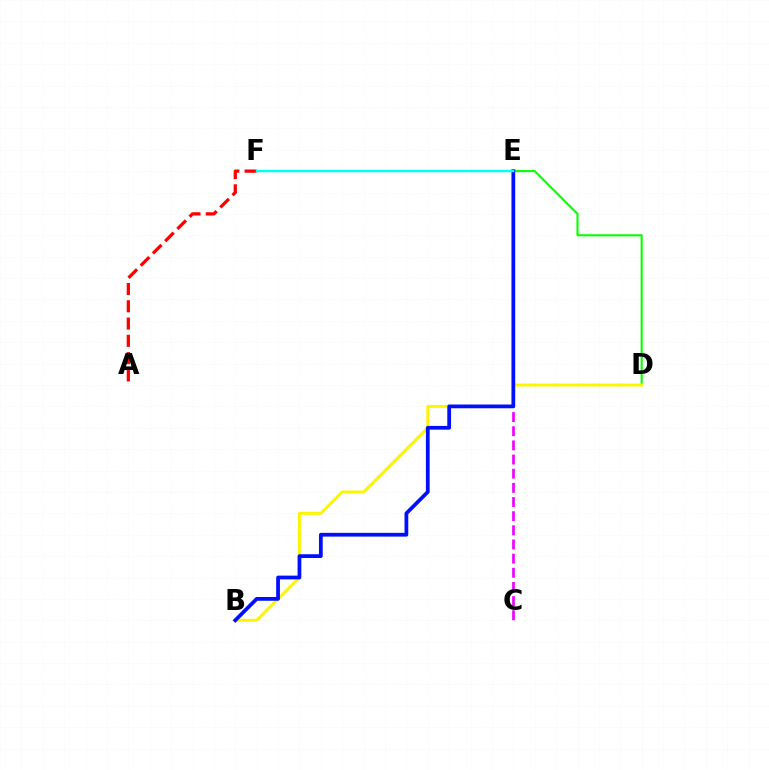{('D', 'E'): [{'color': '#08ff00', 'line_style': 'solid', 'thickness': 1.52}], ('B', 'D'): [{'color': '#fcf500', 'line_style': 'solid', 'thickness': 2.1}], ('A', 'F'): [{'color': '#ff0000', 'line_style': 'dashed', 'thickness': 2.35}], ('C', 'E'): [{'color': '#ee00ff', 'line_style': 'dashed', 'thickness': 1.92}], ('B', 'E'): [{'color': '#0010ff', 'line_style': 'solid', 'thickness': 2.7}], ('E', 'F'): [{'color': '#00fff6', 'line_style': 'solid', 'thickness': 1.75}]}